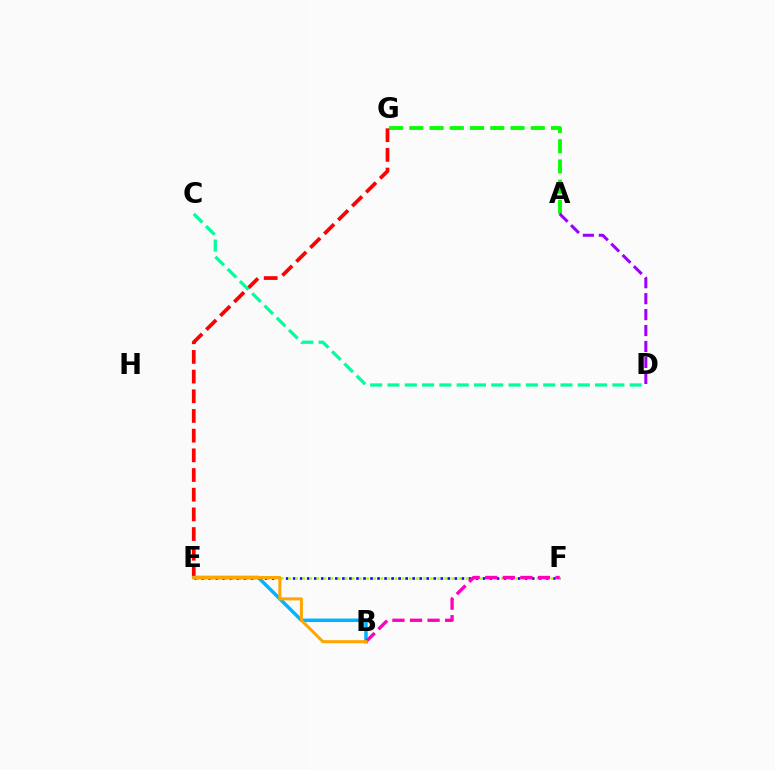{('A', 'G'): [{'color': '#08ff00', 'line_style': 'dashed', 'thickness': 2.75}], ('E', 'F'): [{'color': '#0010ff', 'line_style': 'dotted', 'thickness': 1.91}, {'color': '#b3ff00', 'line_style': 'dotted', 'thickness': 1.93}], ('A', 'D'): [{'color': '#9b00ff', 'line_style': 'dashed', 'thickness': 2.17}], ('E', 'G'): [{'color': '#ff0000', 'line_style': 'dashed', 'thickness': 2.67}], ('B', 'E'): [{'color': '#00b5ff', 'line_style': 'solid', 'thickness': 2.51}, {'color': '#ffa500', 'line_style': 'solid', 'thickness': 2.18}], ('B', 'F'): [{'color': '#ff00bd', 'line_style': 'dashed', 'thickness': 2.39}], ('C', 'D'): [{'color': '#00ff9d', 'line_style': 'dashed', 'thickness': 2.35}]}